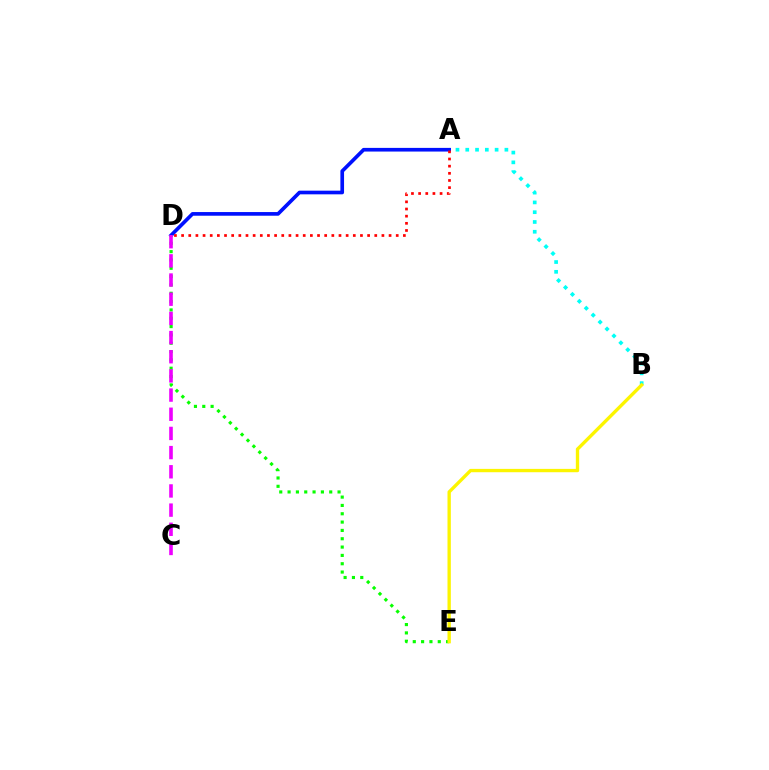{('A', 'B'): [{'color': '#00fff6', 'line_style': 'dotted', 'thickness': 2.66}], ('A', 'D'): [{'color': '#0010ff', 'line_style': 'solid', 'thickness': 2.64}, {'color': '#ff0000', 'line_style': 'dotted', 'thickness': 1.94}], ('D', 'E'): [{'color': '#08ff00', 'line_style': 'dotted', 'thickness': 2.26}], ('B', 'E'): [{'color': '#fcf500', 'line_style': 'solid', 'thickness': 2.4}], ('C', 'D'): [{'color': '#ee00ff', 'line_style': 'dashed', 'thickness': 2.6}]}